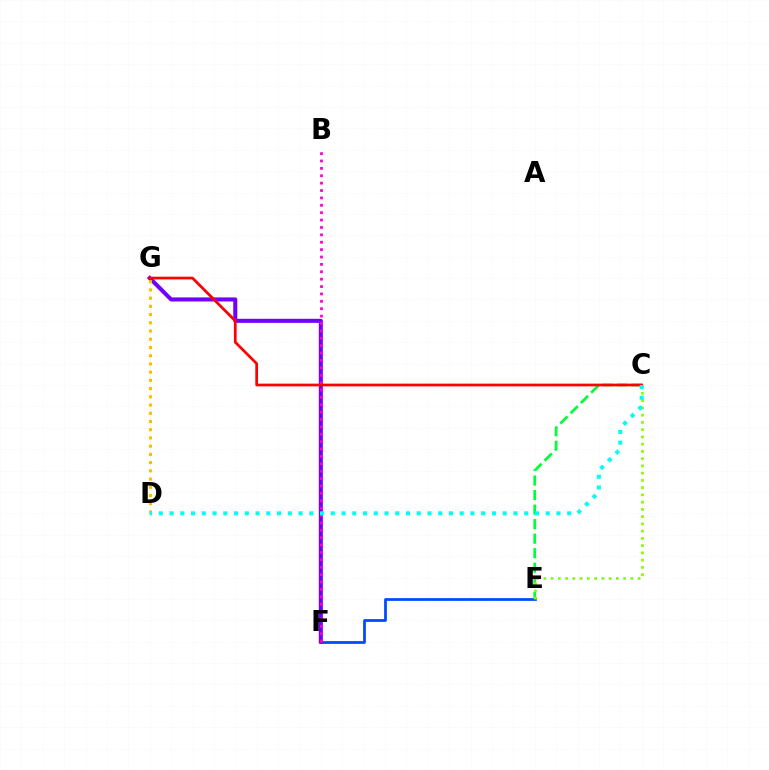{('E', 'F'): [{'color': '#004bff', 'line_style': 'solid', 'thickness': 1.99}], ('C', 'E'): [{'color': '#00ff39', 'line_style': 'dashed', 'thickness': 1.97}, {'color': '#84ff00', 'line_style': 'dotted', 'thickness': 1.97}], ('F', 'G'): [{'color': '#7200ff', 'line_style': 'solid', 'thickness': 2.92}], ('C', 'G'): [{'color': '#ff0000', 'line_style': 'solid', 'thickness': 1.96}], ('D', 'G'): [{'color': '#ffbd00', 'line_style': 'dotted', 'thickness': 2.23}], ('B', 'F'): [{'color': '#ff00cf', 'line_style': 'dotted', 'thickness': 2.01}], ('C', 'D'): [{'color': '#00fff6', 'line_style': 'dotted', 'thickness': 2.92}]}